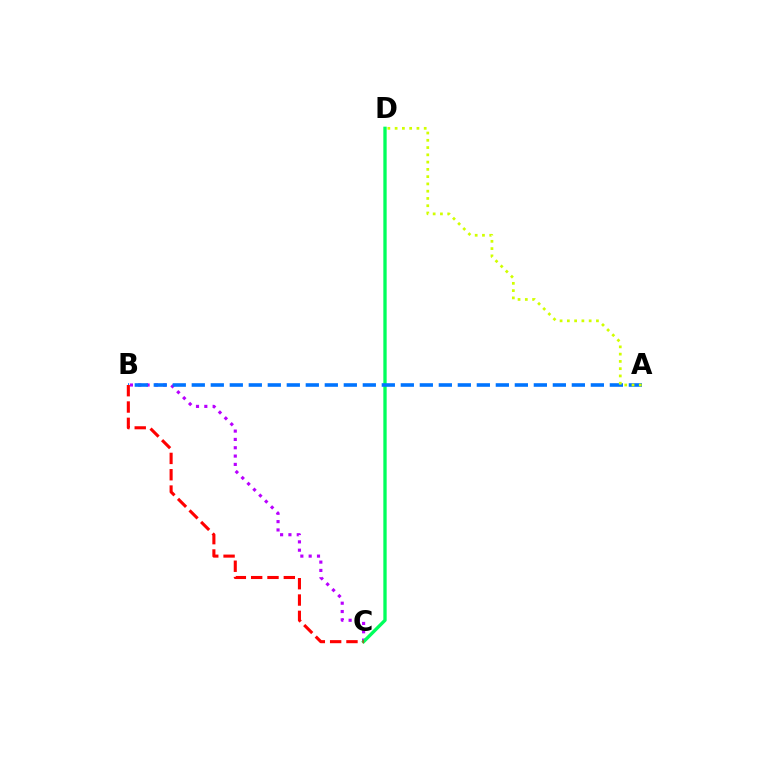{('B', 'C'): [{'color': '#b900ff', 'line_style': 'dotted', 'thickness': 2.26}, {'color': '#ff0000', 'line_style': 'dashed', 'thickness': 2.22}], ('C', 'D'): [{'color': '#00ff5c', 'line_style': 'solid', 'thickness': 2.39}], ('A', 'B'): [{'color': '#0074ff', 'line_style': 'dashed', 'thickness': 2.58}], ('A', 'D'): [{'color': '#d1ff00', 'line_style': 'dotted', 'thickness': 1.98}]}